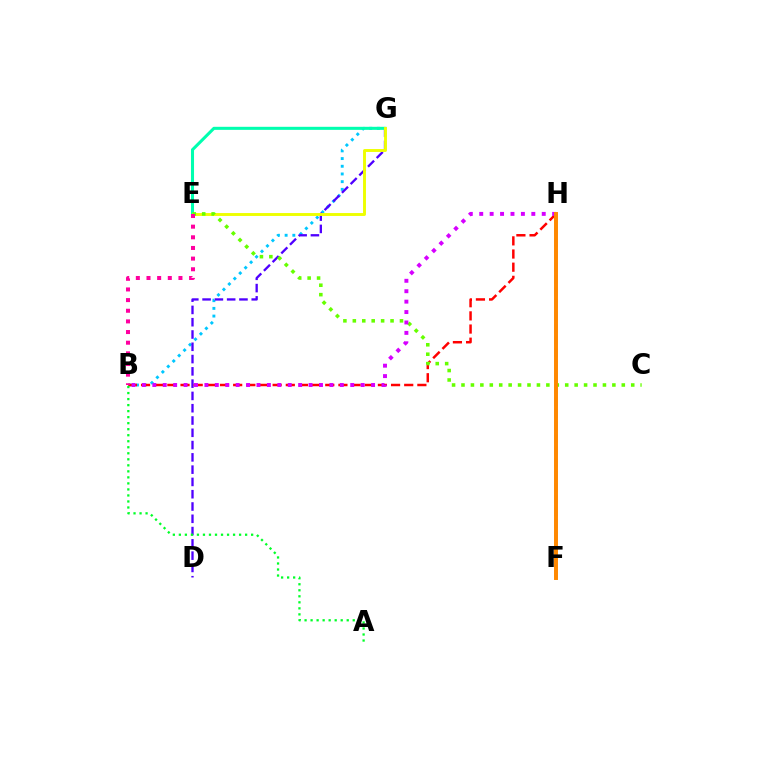{('B', 'G'): [{'color': '#00c7ff', 'line_style': 'dotted', 'thickness': 2.09}], ('D', 'G'): [{'color': '#4f00ff', 'line_style': 'dashed', 'thickness': 1.67}], ('B', 'H'): [{'color': '#ff0000', 'line_style': 'dashed', 'thickness': 1.79}, {'color': '#d600ff', 'line_style': 'dotted', 'thickness': 2.83}], ('E', 'G'): [{'color': '#00ffaf', 'line_style': 'solid', 'thickness': 2.2}, {'color': '#eeff00', 'line_style': 'solid', 'thickness': 2.09}], ('A', 'B'): [{'color': '#00ff27', 'line_style': 'dotted', 'thickness': 1.64}], ('C', 'E'): [{'color': '#66ff00', 'line_style': 'dotted', 'thickness': 2.56}], ('F', 'H'): [{'color': '#003fff', 'line_style': 'dashed', 'thickness': 1.66}, {'color': '#ff8800', 'line_style': 'solid', 'thickness': 2.84}], ('B', 'E'): [{'color': '#ff00a0', 'line_style': 'dotted', 'thickness': 2.89}]}